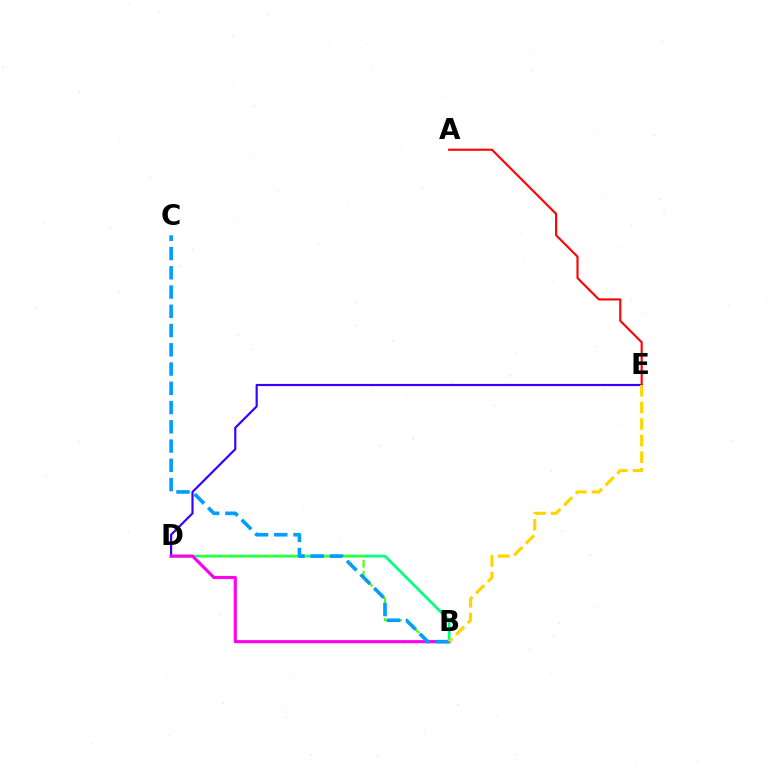{('B', 'D'): [{'color': '#00ff86', 'line_style': 'solid', 'thickness': 1.98}, {'color': '#4fff00', 'line_style': 'dashed', 'thickness': 1.52}, {'color': '#ff00ed', 'line_style': 'solid', 'thickness': 2.24}], ('D', 'E'): [{'color': '#3700ff', 'line_style': 'solid', 'thickness': 1.56}], ('B', 'C'): [{'color': '#009eff', 'line_style': 'dashed', 'thickness': 2.62}], ('A', 'E'): [{'color': '#ff0000', 'line_style': 'solid', 'thickness': 1.52}], ('B', 'E'): [{'color': '#ffd500', 'line_style': 'dashed', 'thickness': 2.26}]}